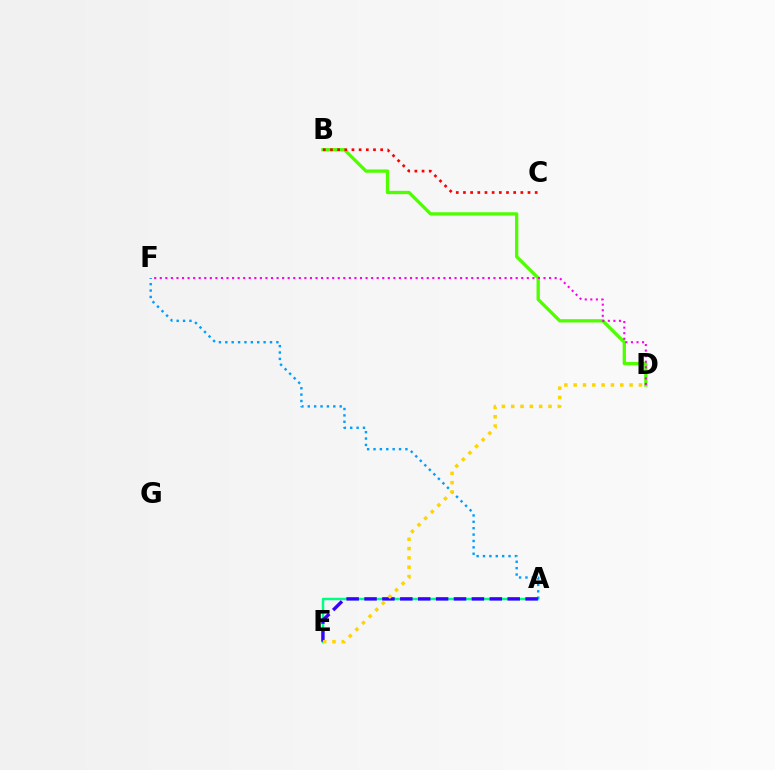{('B', 'D'): [{'color': '#4fff00', 'line_style': 'solid', 'thickness': 2.38}], ('A', 'E'): [{'color': '#00ff86', 'line_style': 'solid', 'thickness': 1.77}, {'color': '#3700ff', 'line_style': 'dashed', 'thickness': 2.43}], ('B', 'C'): [{'color': '#ff0000', 'line_style': 'dotted', 'thickness': 1.95}], ('A', 'F'): [{'color': '#009eff', 'line_style': 'dotted', 'thickness': 1.73}], ('D', 'E'): [{'color': '#ffd500', 'line_style': 'dotted', 'thickness': 2.53}], ('D', 'F'): [{'color': '#ff00ed', 'line_style': 'dotted', 'thickness': 1.51}]}